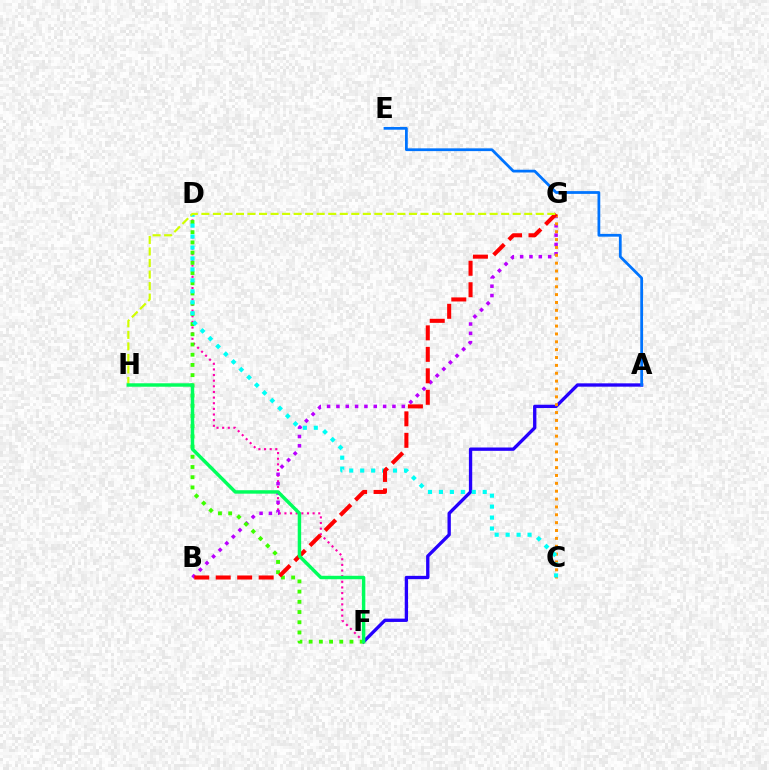{('D', 'F'): [{'color': '#ff00ac', 'line_style': 'dotted', 'thickness': 1.53}, {'color': '#3dff00', 'line_style': 'dotted', 'thickness': 2.77}], ('A', 'F'): [{'color': '#2500ff', 'line_style': 'solid', 'thickness': 2.4}], ('B', 'G'): [{'color': '#b900ff', 'line_style': 'dotted', 'thickness': 2.54}, {'color': '#ff0000', 'line_style': 'dashed', 'thickness': 2.92}], ('C', 'G'): [{'color': '#ff9400', 'line_style': 'dotted', 'thickness': 2.14}], ('C', 'D'): [{'color': '#00fff6', 'line_style': 'dotted', 'thickness': 2.98}], ('G', 'H'): [{'color': '#d1ff00', 'line_style': 'dashed', 'thickness': 1.57}], ('A', 'E'): [{'color': '#0074ff', 'line_style': 'solid', 'thickness': 1.99}], ('F', 'H'): [{'color': '#00ff5c', 'line_style': 'solid', 'thickness': 2.48}]}